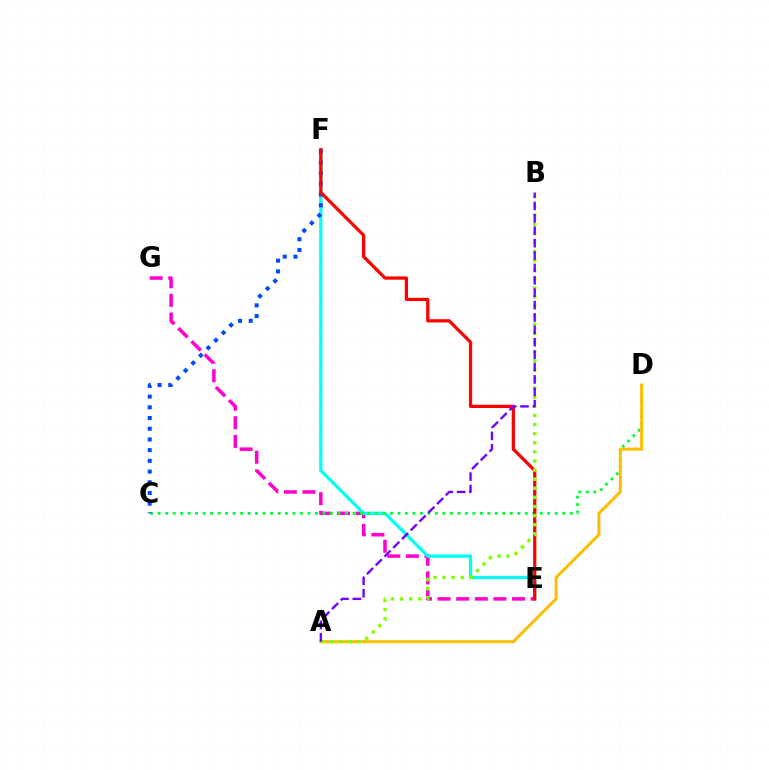{('E', 'G'): [{'color': '#ff00cf', 'line_style': 'dashed', 'thickness': 2.53}], ('E', 'F'): [{'color': '#00fff6', 'line_style': 'solid', 'thickness': 2.33}, {'color': '#ff0000', 'line_style': 'solid', 'thickness': 2.33}], ('C', 'D'): [{'color': '#00ff39', 'line_style': 'dotted', 'thickness': 2.04}], ('A', 'D'): [{'color': '#ffbd00', 'line_style': 'solid', 'thickness': 2.16}], ('C', 'F'): [{'color': '#004bff', 'line_style': 'dotted', 'thickness': 2.91}], ('A', 'B'): [{'color': '#84ff00', 'line_style': 'dotted', 'thickness': 2.48}, {'color': '#7200ff', 'line_style': 'dashed', 'thickness': 1.68}]}